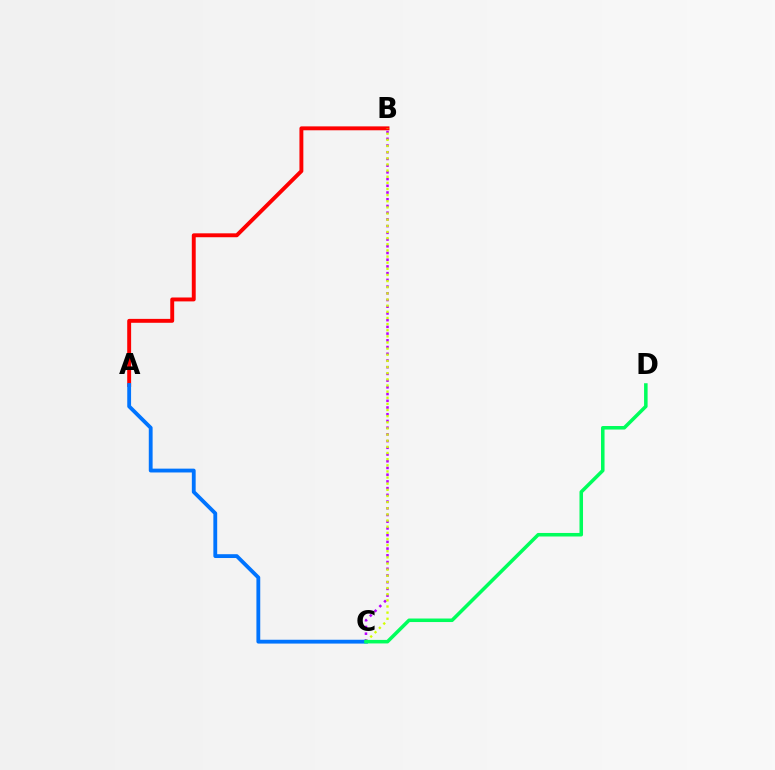{('A', 'B'): [{'color': '#ff0000', 'line_style': 'solid', 'thickness': 2.81}], ('B', 'C'): [{'color': '#b900ff', 'line_style': 'dotted', 'thickness': 1.83}, {'color': '#d1ff00', 'line_style': 'dotted', 'thickness': 1.67}], ('A', 'C'): [{'color': '#0074ff', 'line_style': 'solid', 'thickness': 2.75}], ('C', 'D'): [{'color': '#00ff5c', 'line_style': 'solid', 'thickness': 2.54}]}